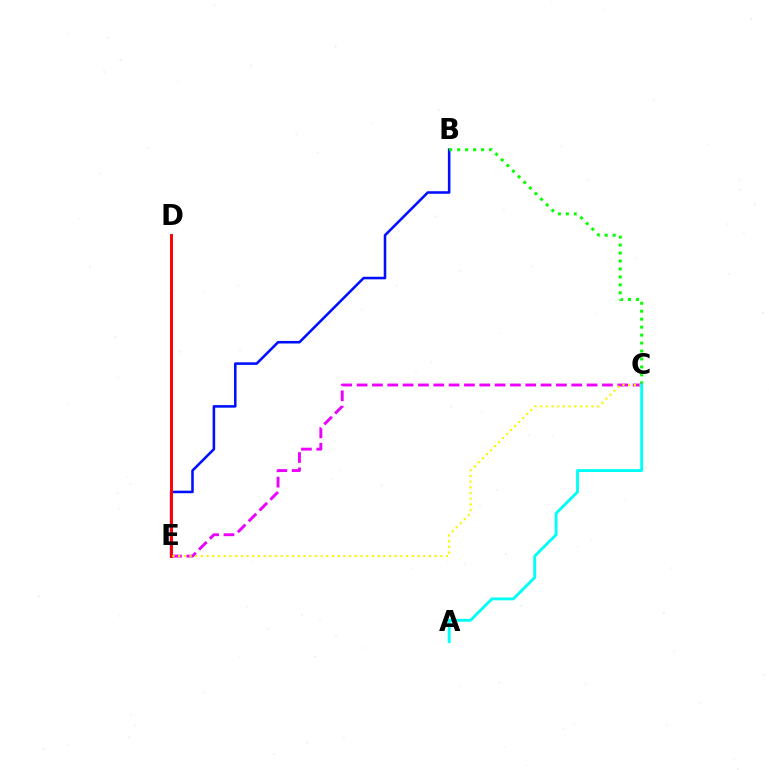{('B', 'E'): [{'color': '#0010ff', 'line_style': 'solid', 'thickness': 1.85}], ('B', 'C'): [{'color': '#08ff00', 'line_style': 'dotted', 'thickness': 2.16}], ('C', 'E'): [{'color': '#ee00ff', 'line_style': 'dashed', 'thickness': 2.08}, {'color': '#fcf500', 'line_style': 'dotted', 'thickness': 1.55}], ('D', 'E'): [{'color': '#ff0000', 'line_style': 'solid', 'thickness': 2.11}], ('A', 'C'): [{'color': '#00fff6', 'line_style': 'solid', 'thickness': 2.06}]}